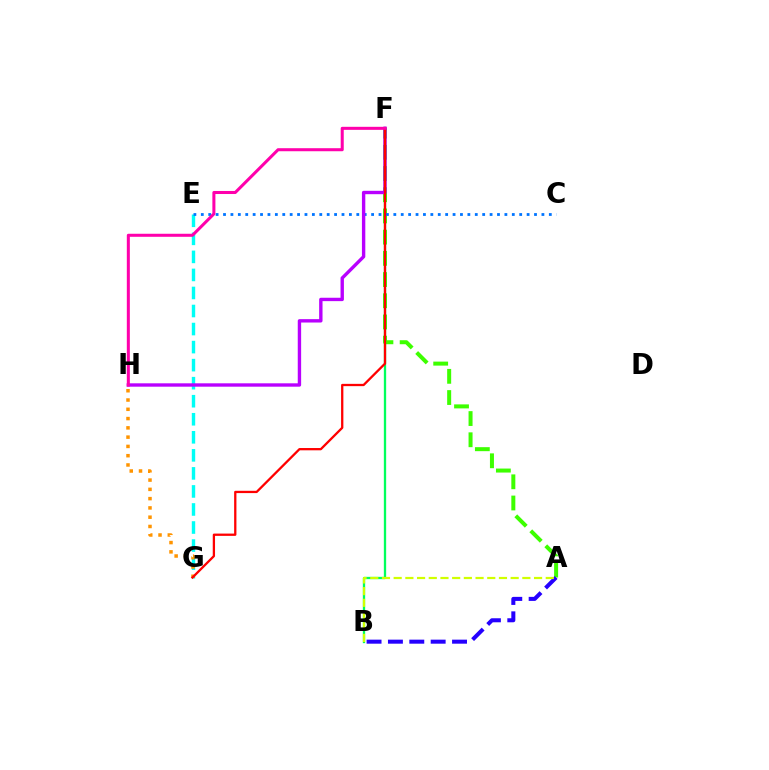{('A', 'F'): [{'color': '#3dff00', 'line_style': 'dashed', 'thickness': 2.88}], ('E', 'G'): [{'color': '#00fff6', 'line_style': 'dashed', 'thickness': 2.45}], ('B', 'F'): [{'color': '#00ff5c', 'line_style': 'solid', 'thickness': 1.67}], ('C', 'E'): [{'color': '#0074ff', 'line_style': 'dotted', 'thickness': 2.01}], ('A', 'B'): [{'color': '#2500ff', 'line_style': 'dashed', 'thickness': 2.9}, {'color': '#d1ff00', 'line_style': 'dashed', 'thickness': 1.59}], ('G', 'H'): [{'color': '#ff9400', 'line_style': 'dotted', 'thickness': 2.52}], ('F', 'H'): [{'color': '#b900ff', 'line_style': 'solid', 'thickness': 2.43}, {'color': '#ff00ac', 'line_style': 'solid', 'thickness': 2.19}], ('F', 'G'): [{'color': '#ff0000', 'line_style': 'solid', 'thickness': 1.65}]}